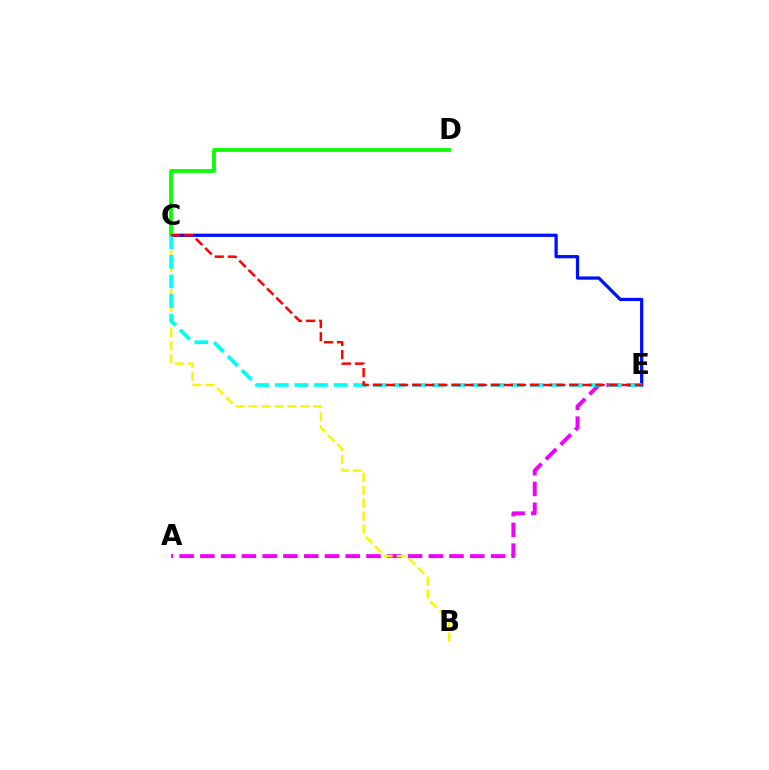{('A', 'E'): [{'color': '#ee00ff', 'line_style': 'dashed', 'thickness': 2.82}], ('C', 'E'): [{'color': '#0010ff', 'line_style': 'solid', 'thickness': 2.34}, {'color': '#00fff6', 'line_style': 'dashed', 'thickness': 2.67}, {'color': '#ff0000', 'line_style': 'dashed', 'thickness': 1.78}], ('C', 'D'): [{'color': '#08ff00', 'line_style': 'solid', 'thickness': 2.7}], ('B', 'C'): [{'color': '#fcf500', 'line_style': 'dashed', 'thickness': 1.77}]}